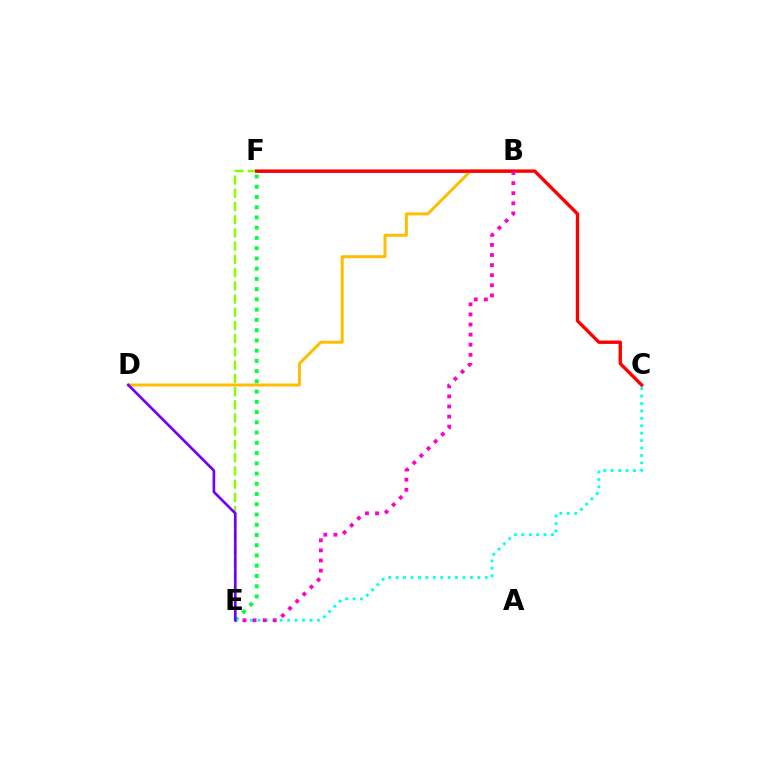{('E', 'F'): [{'color': '#00ff39', 'line_style': 'dotted', 'thickness': 2.78}, {'color': '#84ff00', 'line_style': 'dashed', 'thickness': 1.8}], ('B', 'F'): [{'color': '#004bff', 'line_style': 'solid', 'thickness': 1.82}], ('B', 'D'): [{'color': '#ffbd00', 'line_style': 'solid', 'thickness': 2.13}], ('C', 'F'): [{'color': '#ff0000', 'line_style': 'solid', 'thickness': 2.42}], ('C', 'E'): [{'color': '#00fff6', 'line_style': 'dotted', 'thickness': 2.02}], ('B', 'E'): [{'color': '#ff00cf', 'line_style': 'dotted', 'thickness': 2.74}], ('D', 'E'): [{'color': '#7200ff', 'line_style': 'solid', 'thickness': 1.92}]}